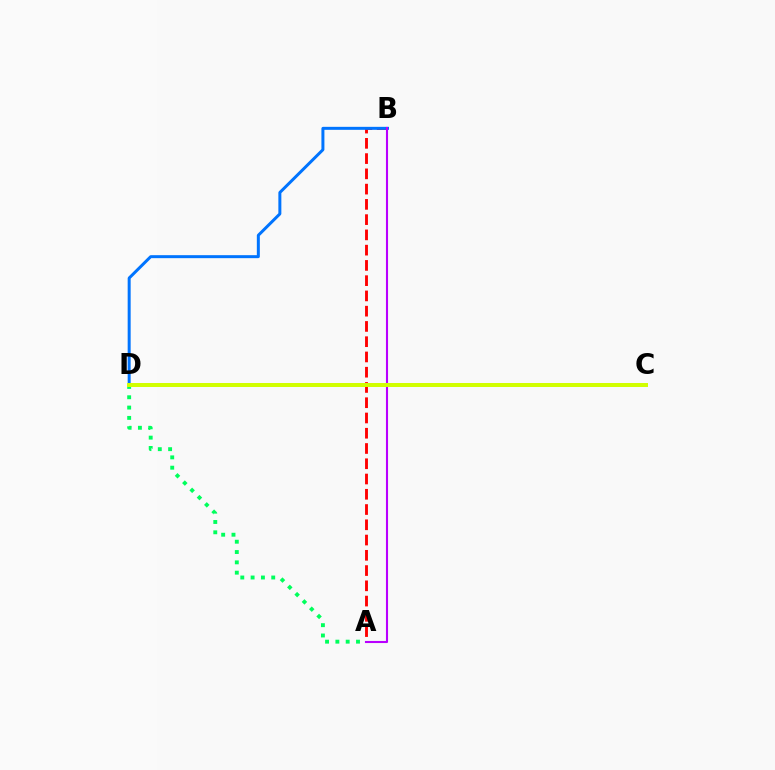{('A', 'D'): [{'color': '#00ff5c', 'line_style': 'dotted', 'thickness': 2.8}], ('A', 'B'): [{'color': '#ff0000', 'line_style': 'dashed', 'thickness': 2.07}, {'color': '#b900ff', 'line_style': 'solid', 'thickness': 1.51}], ('B', 'D'): [{'color': '#0074ff', 'line_style': 'solid', 'thickness': 2.15}], ('C', 'D'): [{'color': '#d1ff00', 'line_style': 'solid', 'thickness': 2.87}]}